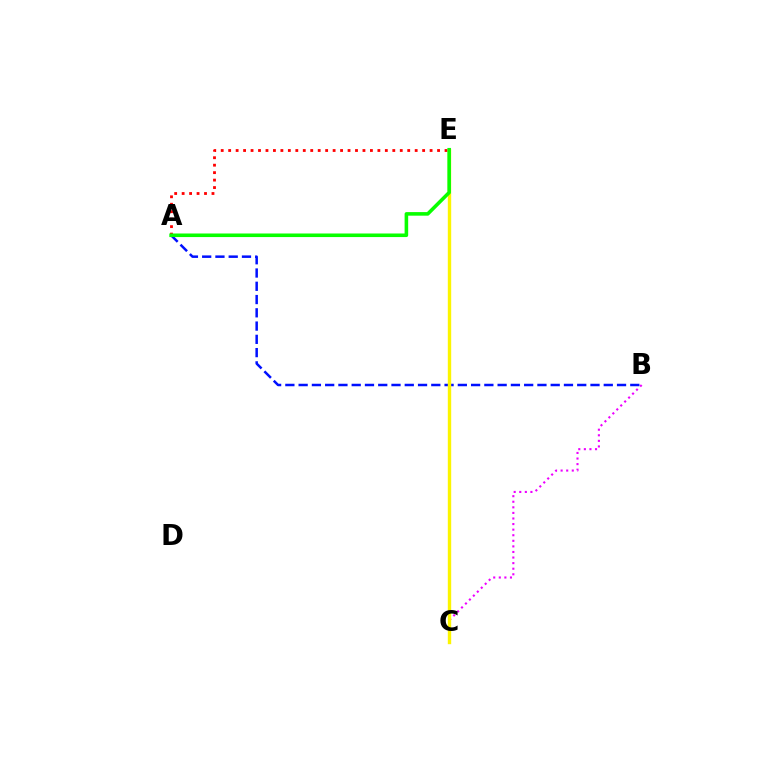{('B', 'C'): [{'color': '#ee00ff', 'line_style': 'dotted', 'thickness': 1.52}], ('A', 'B'): [{'color': '#0010ff', 'line_style': 'dashed', 'thickness': 1.8}], ('C', 'E'): [{'color': '#00fff6', 'line_style': 'dashed', 'thickness': 2.08}, {'color': '#fcf500', 'line_style': 'solid', 'thickness': 2.44}], ('A', 'E'): [{'color': '#ff0000', 'line_style': 'dotted', 'thickness': 2.03}, {'color': '#08ff00', 'line_style': 'solid', 'thickness': 2.57}]}